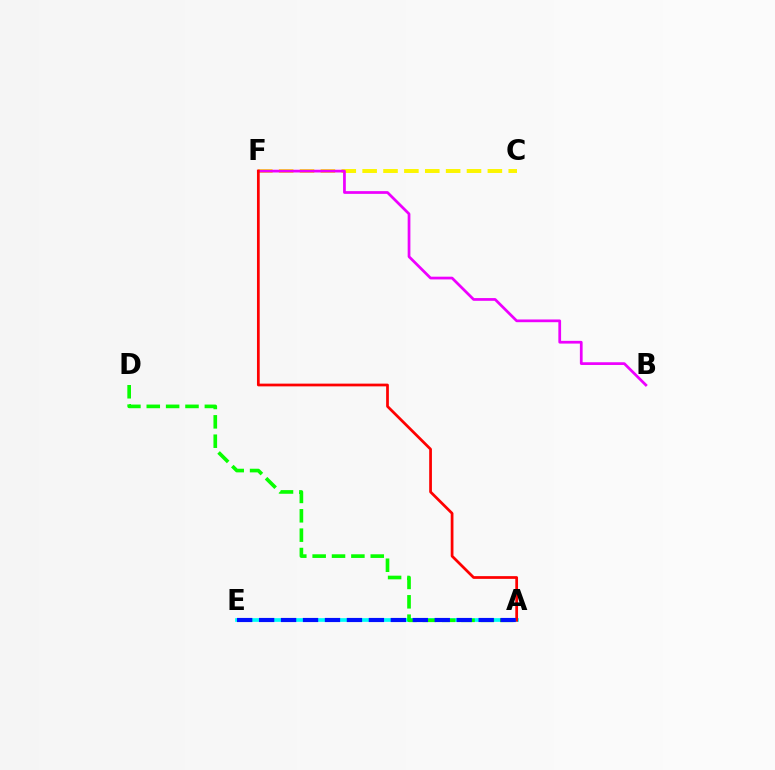{('C', 'F'): [{'color': '#fcf500', 'line_style': 'dashed', 'thickness': 2.84}], ('B', 'F'): [{'color': '#ee00ff', 'line_style': 'solid', 'thickness': 1.97}], ('A', 'E'): [{'color': '#00fff6', 'line_style': 'solid', 'thickness': 2.67}, {'color': '#0010ff', 'line_style': 'dashed', 'thickness': 2.98}], ('A', 'D'): [{'color': '#08ff00', 'line_style': 'dashed', 'thickness': 2.63}], ('A', 'F'): [{'color': '#ff0000', 'line_style': 'solid', 'thickness': 1.97}]}